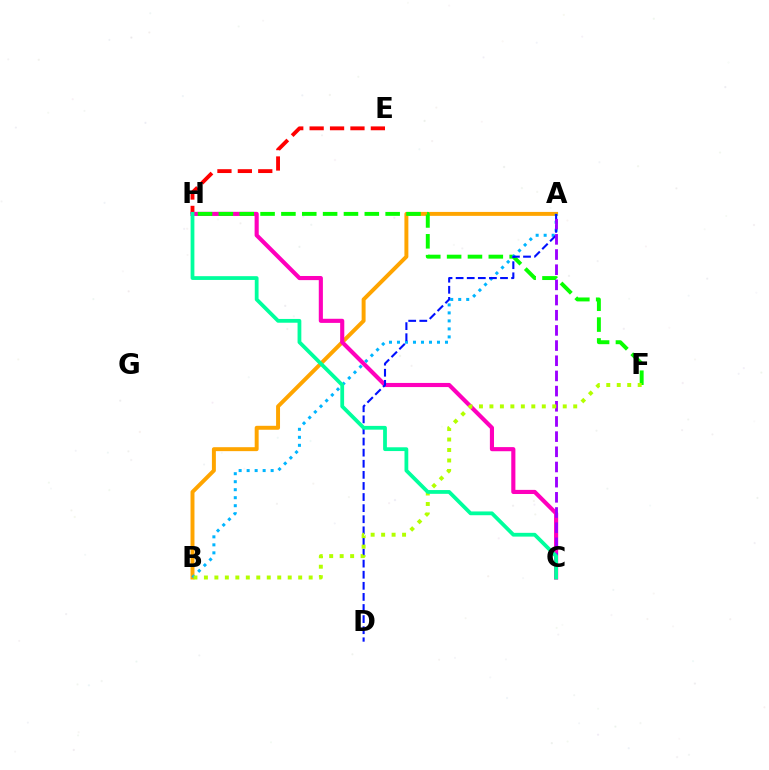{('E', 'H'): [{'color': '#ff0000', 'line_style': 'dashed', 'thickness': 2.77}], ('A', 'B'): [{'color': '#ffa500', 'line_style': 'solid', 'thickness': 2.84}, {'color': '#00b5ff', 'line_style': 'dotted', 'thickness': 2.17}], ('C', 'H'): [{'color': '#ff00bd', 'line_style': 'solid', 'thickness': 2.97}, {'color': '#00ff9d', 'line_style': 'solid', 'thickness': 2.72}], ('F', 'H'): [{'color': '#08ff00', 'line_style': 'dashed', 'thickness': 2.83}], ('A', 'D'): [{'color': '#0010ff', 'line_style': 'dashed', 'thickness': 1.51}], ('A', 'C'): [{'color': '#9b00ff', 'line_style': 'dashed', 'thickness': 2.06}], ('B', 'F'): [{'color': '#b3ff00', 'line_style': 'dotted', 'thickness': 2.85}]}